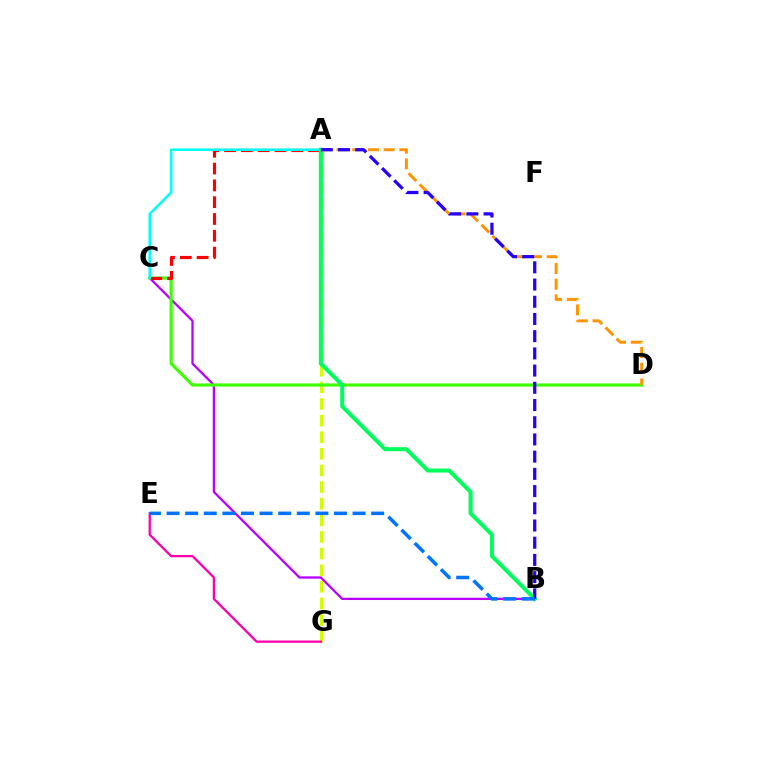{('A', 'G'): [{'color': '#d1ff00', 'line_style': 'dashed', 'thickness': 2.26}], ('B', 'C'): [{'color': '#b900ff', 'line_style': 'solid', 'thickness': 1.65}], ('C', 'D'): [{'color': '#3dff00', 'line_style': 'solid', 'thickness': 2.26}], ('E', 'G'): [{'color': '#ff00ac', 'line_style': 'solid', 'thickness': 1.65}], ('A', 'C'): [{'color': '#ff0000', 'line_style': 'dashed', 'thickness': 2.28}, {'color': '#00fff6', 'line_style': 'solid', 'thickness': 1.84}], ('A', 'D'): [{'color': '#ff9400', 'line_style': 'dashed', 'thickness': 2.13}], ('A', 'B'): [{'color': '#00ff5c', 'line_style': 'solid', 'thickness': 2.89}, {'color': '#2500ff', 'line_style': 'dashed', 'thickness': 2.34}], ('B', 'E'): [{'color': '#0074ff', 'line_style': 'dashed', 'thickness': 2.53}]}